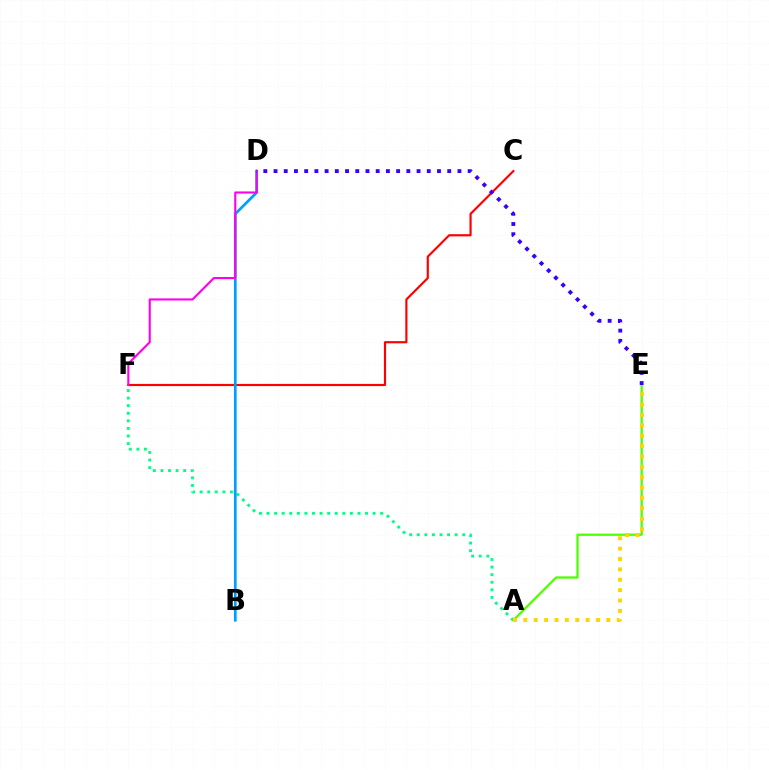{('C', 'F'): [{'color': '#ff0000', 'line_style': 'solid', 'thickness': 1.56}], ('A', 'F'): [{'color': '#00ff86', 'line_style': 'dotted', 'thickness': 2.06}], ('A', 'E'): [{'color': '#4fff00', 'line_style': 'solid', 'thickness': 1.63}, {'color': '#ffd500', 'line_style': 'dotted', 'thickness': 2.82}], ('B', 'D'): [{'color': '#009eff', 'line_style': 'solid', 'thickness': 1.95}], ('D', 'F'): [{'color': '#ff00ed', 'line_style': 'solid', 'thickness': 1.53}], ('D', 'E'): [{'color': '#3700ff', 'line_style': 'dotted', 'thickness': 2.78}]}